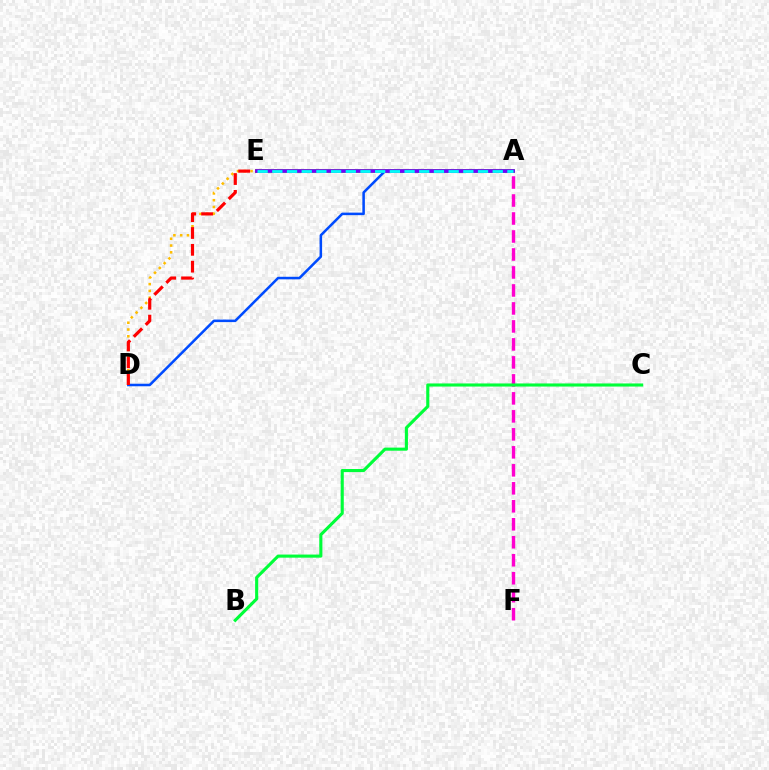{('A', 'F'): [{'color': '#ff00cf', 'line_style': 'dashed', 'thickness': 2.44}], ('A', 'E'): [{'color': '#84ff00', 'line_style': 'solid', 'thickness': 2.83}, {'color': '#7200ff', 'line_style': 'solid', 'thickness': 2.63}, {'color': '#00fff6', 'line_style': 'dashed', 'thickness': 2.0}], ('D', 'E'): [{'color': '#ffbd00', 'line_style': 'dotted', 'thickness': 1.84}, {'color': '#ff0000', 'line_style': 'dashed', 'thickness': 2.29}], ('A', 'D'): [{'color': '#004bff', 'line_style': 'solid', 'thickness': 1.83}], ('B', 'C'): [{'color': '#00ff39', 'line_style': 'solid', 'thickness': 2.23}]}